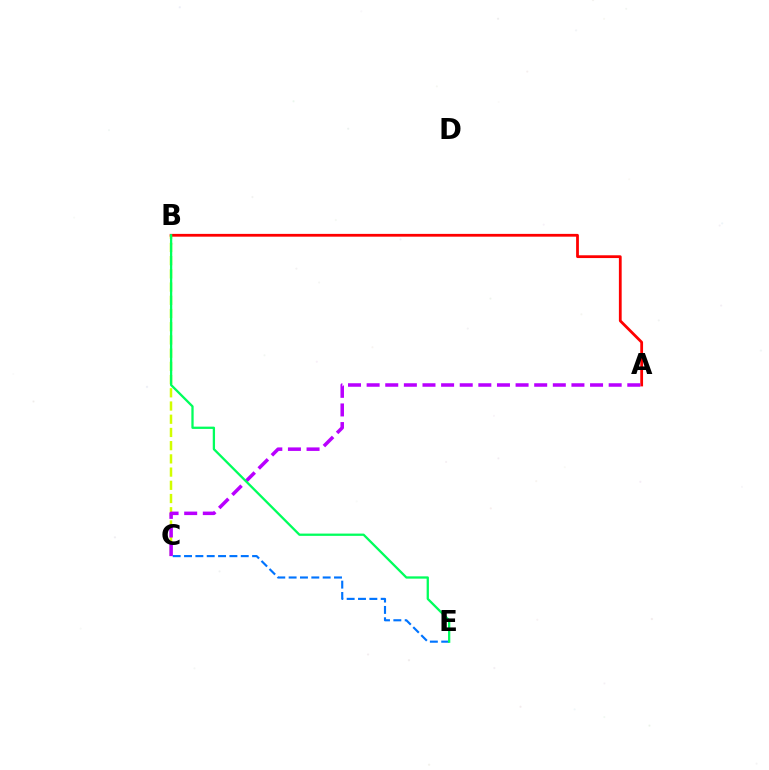{('C', 'E'): [{'color': '#0074ff', 'line_style': 'dashed', 'thickness': 1.54}], ('B', 'C'): [{'color': '#d1ff00', 'line_style': 'dashed', 'thickness': 1.8}], ('A', 'B'): [{'color': '#ff0000', 'line_style': 'solid', 'thickness': 2.0}], ('A', 'C'): [{'color': '#b900ff', 'line_style': 'dashed', 'thickness': 2.53}], ('B', 'E'): [{'color': '#00ff5c', 'line_style': 'solid', 'thickness': 1.65}]}